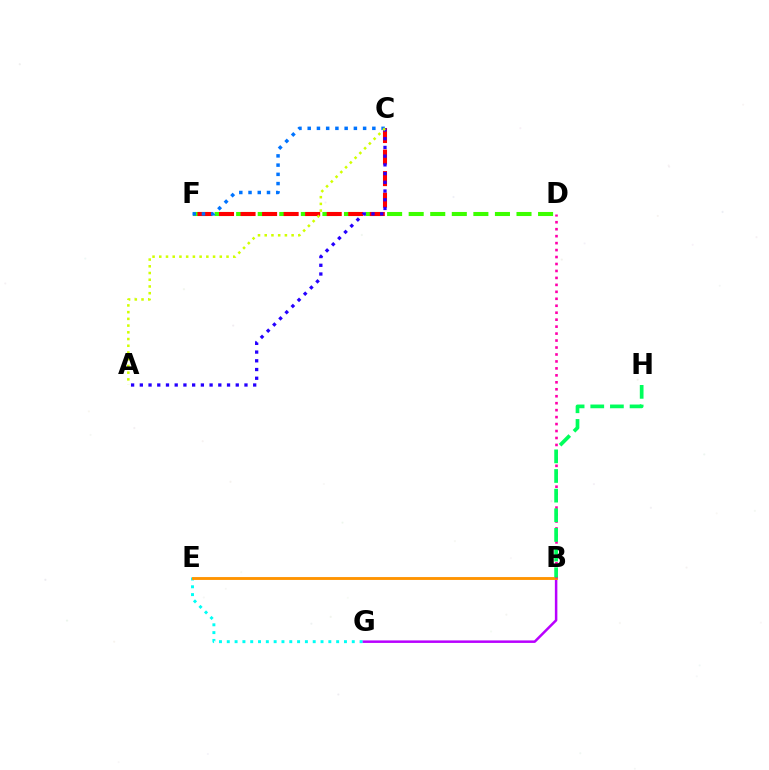{('D', 'F'): [{'color': '#3dff00', 'line_style': 'dashed', 'thickness': 2.93}], ('C', 'F'): [{'color': '#ff0000', 'line_style': 'dashed', 'thickness': 2.93}, {'color': '#0074ff', 'line_style': 'dotted', 'thickness': 2.51}], ('A', 'C'): [{'color': '#2500ff', 'line_style': 'dotted', 'thickness': 2.37}, {'color': '#d1ff00', 'line_style': 'dotted', 'thickness': 1.83}], ('B', 'G'): [{'color': '#b900ff', 'line_style': 'solid', 'thickness': 1.8}], ('E', 'G'): [{'color': '#00fff6', 'line_style': 'dotted', 'thickness': 2.12}], ('B', 'E'): [{'color': '#ff9400', 'line_style': 'solid', 'thickness': 2.07}], ('B', 'D'): [{'color': '#ff00ac', 'line_style': 'dotted', 'thickness': 1.89}], ('B', 'H'): [{'color': '#00ff5c', 'line_style': 'dashed', 'thickness': 2.67}]}